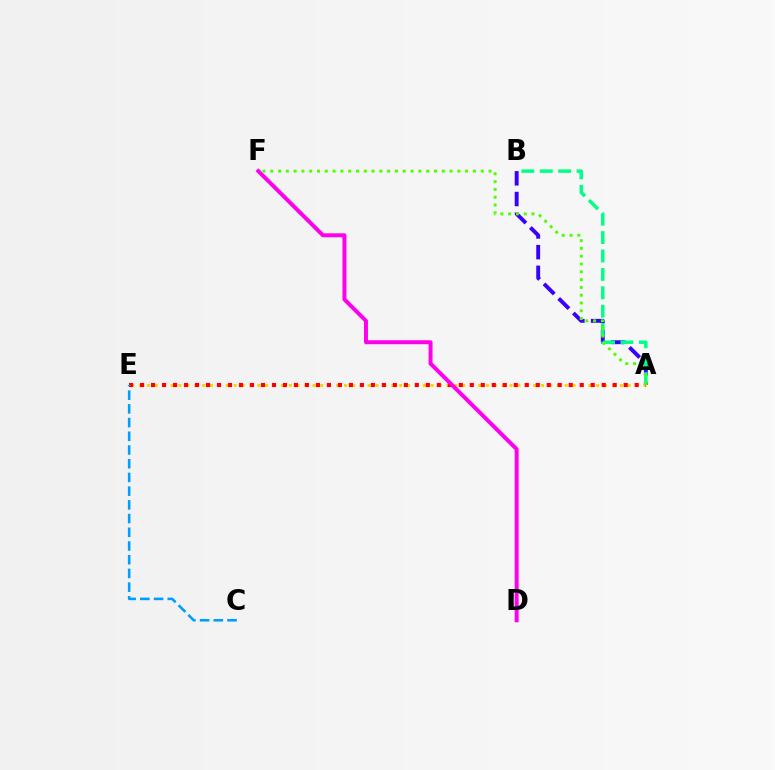{('A', 'E'): [{'color': '#ffd500', 'line_style': 'dotted', 'thickness': 2.14}, {'color': '#ff0000', 'line_style': 'dotted', 'thickness': 2.99}], ('A', 'B'): [{'color': '#3700ff', 'line_style': 'dashed', 'thickness': 2.81}, {'color': '#00ff86', 'line_style': 'dashed', 'thickness': 2.5}], ('C', 'E'): [{'color': '#009eff', 'line_style': 'dashed', 'thickness': 1.86}], ('D', 'F'): [{'color': '#ff00ed', 'line_style': 'solid', 'thickness': 2.86}], ('A', 'F'): [{'color': '#4fff00', 'line_style': 'dotted', 'thickness': 2.12}]}